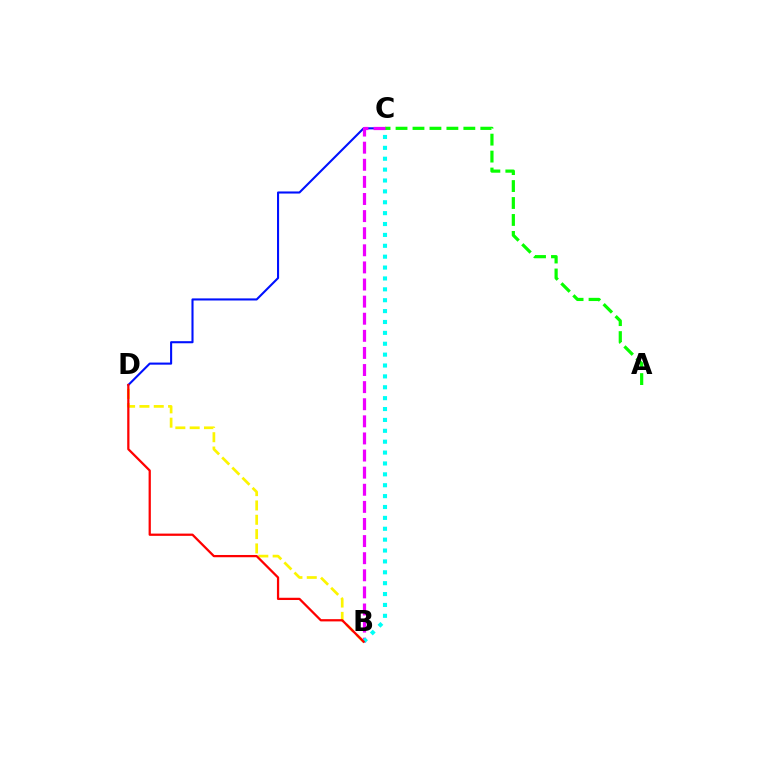{('C', 'D'): [{'color': '#0010ff', 'line_style': 'solid', 'thickness': 1.51}], ('A', 'C'): [{'color': '#08ff00', 'line_style': 'dashed', 'thickness': 2.3}], ('B', 'C'): [{'color': '#ee00ff', 'line_style': 'dashed', 'thickness': 2.32}, {'color': '#00fff6', 'line_style': 'dotted', 'thickness': 2.96}], ('B', 'D'): [{'color': '#fcf500', 'line_style': 'dashed', 'thickness': 1.95}, {'color': '#ff0000', 'line_style': 'solid', 'thickness': 1.62}]}